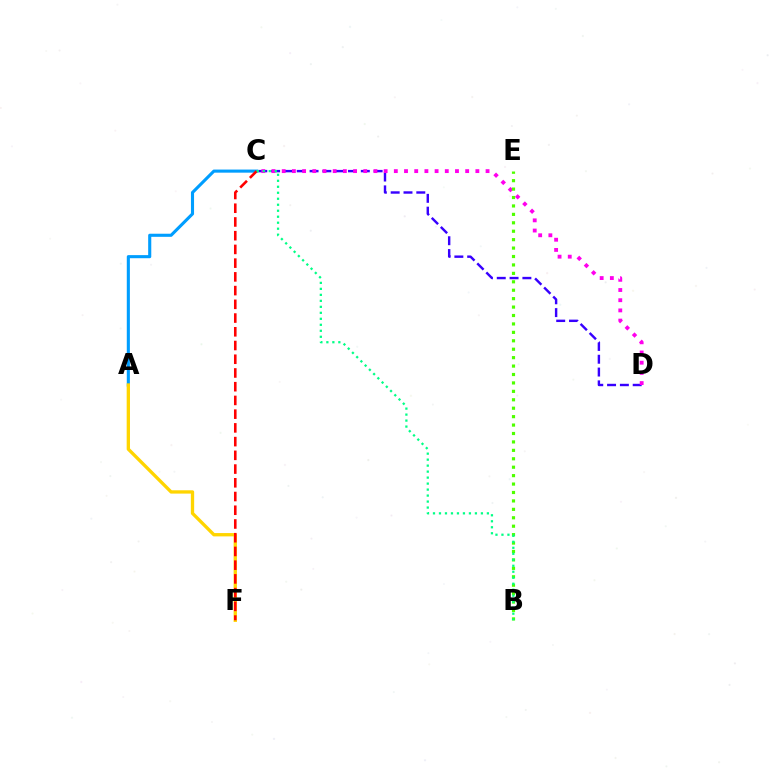{('C', 'D'): [{'color': '#3700ff', 'line_style': 'dashed', 'thickness': 1.74}, {'color': '#ff00ed', 'line_style': 'dotted', 'thickness': 2.77}], ('A', 'C'): [{'color': '#009eff', 'line_style': 'solid', 'thickness': 2.23}], ('A', 'F'): [{'color': '#ffd500', 'line_style': 'solid', 'thickness': 2.39}], ('C', 'F'): [{'color': '#ff0000', 'line_style': 'dashed', 'thickness': 1.86}], ('B', 'E'): [{'color': '#4fff00', 'line_style': 'dotted', 'thickness': 2.29}], ('B', 'C'): [{'color': '#00ff86', 'line_style': 'dotted', 'thickness': 1.63}]}